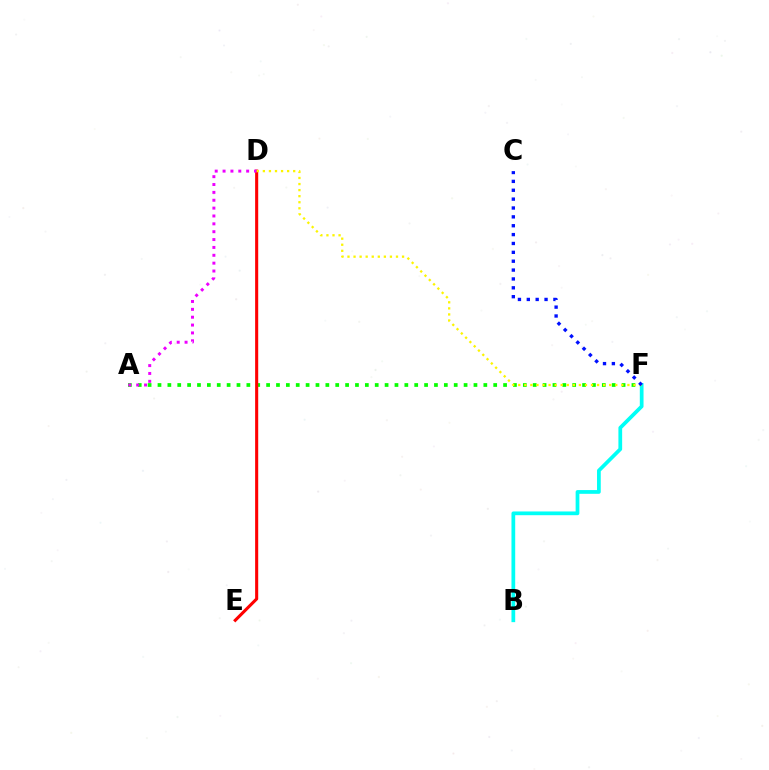{('A', 'F'): [{'color': '#08ff00', 'line_style': 'dotted', 'thickness': 2.68}], ('B', 'F'): [{'color': '#00fff6', 'line_style': 'solid', 'thickness': 2.69}], ('D', 'E'): [{'color': '#ff0000', 'line_style': 'solid', 'thickness': 2.22}], ('A', 'D'): [{'color': '#ee00ff', 'line_style': 'dotted', 'thickness': 2.14}], ('D', 'F'): [{'color': '#fcf500', 'line_style': 'dotted', 'thickness': 1.65}], ('C', 'F'): [{'color': '#0010ff', 'line_style': 'dotted', 'thickness': 2.41}]}